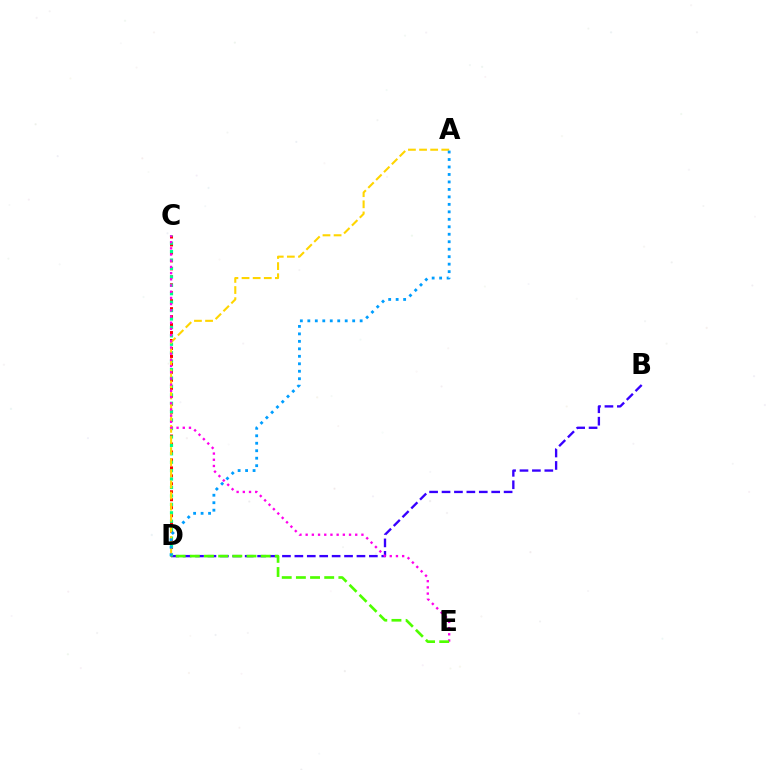{('B', 'D'): [{'color': '#3700ff', 'line_style': 'dashed', 'thickness': 1.69}], ('C', 'D'): [{'color': '#ff0000', 'line_style': 'dotted', 'thickness': 2.16}, {'color': '#00ff86', 'line_style': 'dotted', 'thickness': 2.29}], ('A', 'D'): [{'color': '#ffd500', 'line_style': 'dashed', 'thickness': 1.51}, {'color': '#009eff', 'line_style': 'dotted', 'thickness': 2.03}], ('C', 'E'): [{'color': '#ff00ed', 'line_style': 'dotted', 'thickness': 1.68}], ('D', 'E'): [{'color': '#4fff00', 'line_style': 'dashed', 'thickness': 1.92}]}